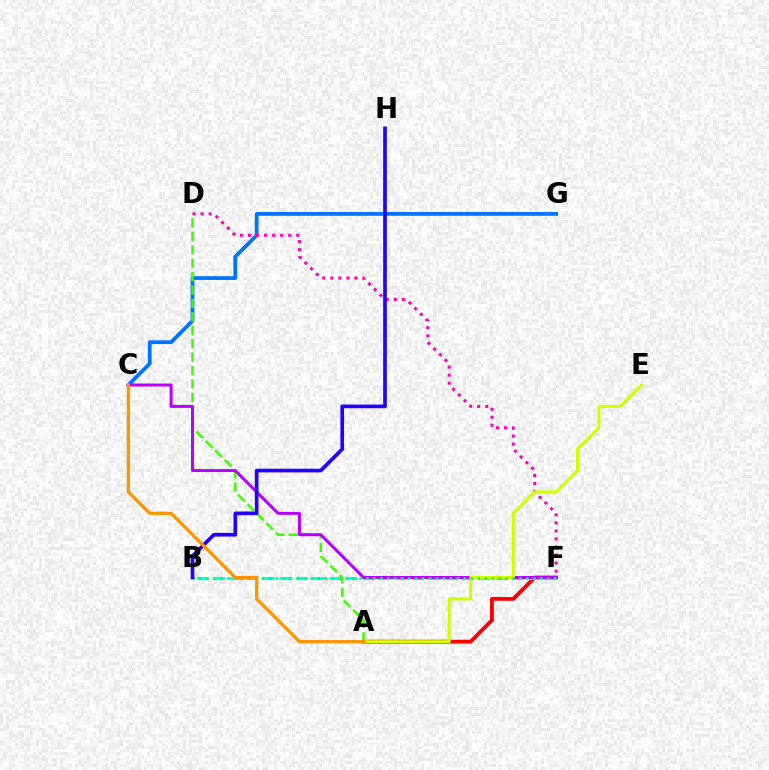{('A', 'F'): [{'color': '#ff0000', 'line_style': 'solid', 'thickness': 2.75}], ('C', 'G'): [{'color': '#0074ff', 'line_style': 'solid', 'thickness': 2.72}], ('A', 'D'): [{'color': '#3dff00', 'line_style': 'dashed', 'thickness': 1.82}], ('B', 'F'): [{'color': '#00fff6', 'line_style': 'dashed', 'thickness': 2.25}, {'color': '#00ff5c', 'line_style': 'dotted', 'thickness': 1.89}], ('C', 'F'): [{'color': '#b900ff', 'line_style': 'solid', 'thickness': 2.14}], ('D', 'F'): [{'color': '#ff00ac', 'line_style': 'dotted', 'thickness': 2.18}], ('A', 'E'): [{'color': '#d1ff00', 'line_style': 'solid', 'thickness': 2.18}], ('B', 'H'): [{'color': '#2500ff', 'line_style': 'solid', 'thickness': 2.64}], ('A', 'C'): [{'color': '#ff9400', 'line_style': 'solid', 'thickness': 2.32}]}